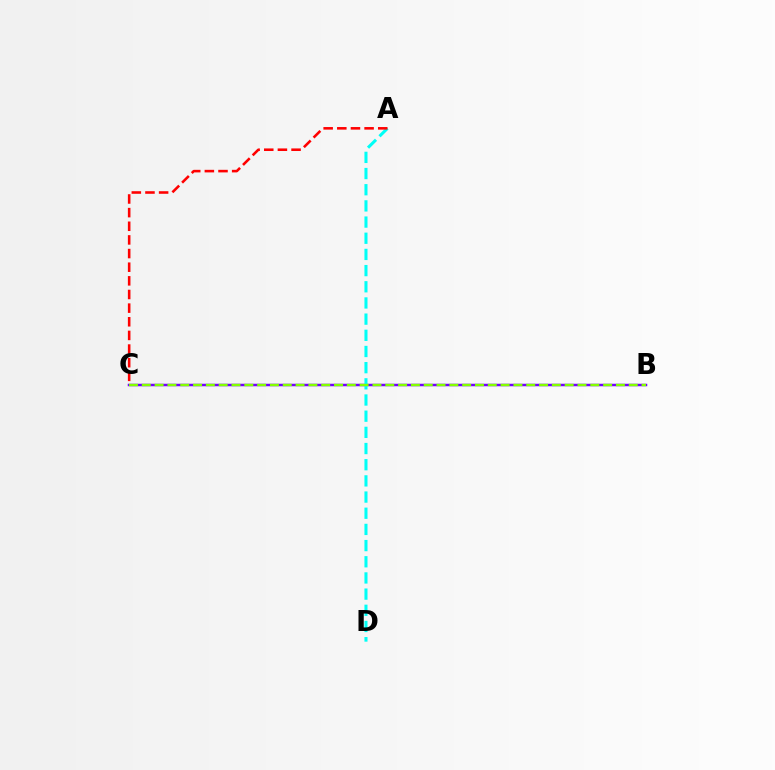{('B', 'C'): [{'color': '#7200ff', 'line_style': 'solid', 'thickness': 1.79}, {'color': '#84ff00', 'line_style': 'dashed', 'thickness': 1.74}], ('A', 'D'): [{'color': '#00fff6', 'line_style': 'dashed', 'thickness': 2.2}], ('A', 'C'): [{'color': '#ff0000', 'line_style': 'dashed', 'thickness': 1.85}]}